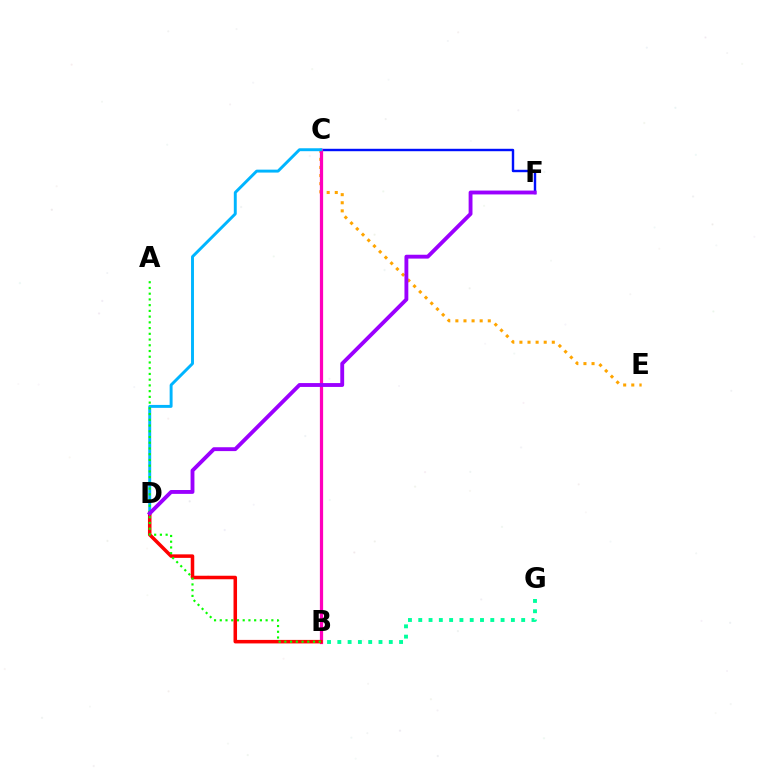{('C', 'F'): [{'color': '#0010ff', 'line_style': 'solid', 'thickness': 1.74}], ('C', 'E'): [{'color': '#ffa500', 'line_style': 'dotted', 'thickness': 2.2}], ('B', 'C'): [{'color': '#b3ff00', 'line_style': 'dotted', 'thickness': 2.0}, {'color': '#ff00bd', 'line_style': 'solid', 'thickness': 2.33}], ('C', 'D'): [{'color': '#00b5ff', 'line_style': 'solid', 'thickness': 2.11}], ('B', 'D'): [{'color': '#ff0000', 'line_style': 'solid', 'thickness': 2.54}], ('B', 'G'): [{'color': '#00ff9d', 'line_style': 'dotted', 'thickness': 2.8}], ('A', 'B'): [{'color': '#08ff00', 'line_style': 'dotted', 'thickness': 1.56}], ('D', 'F'): [{'color': '#9b00ff', 'line_style': 'solid', 'thickness': 2.78}]}